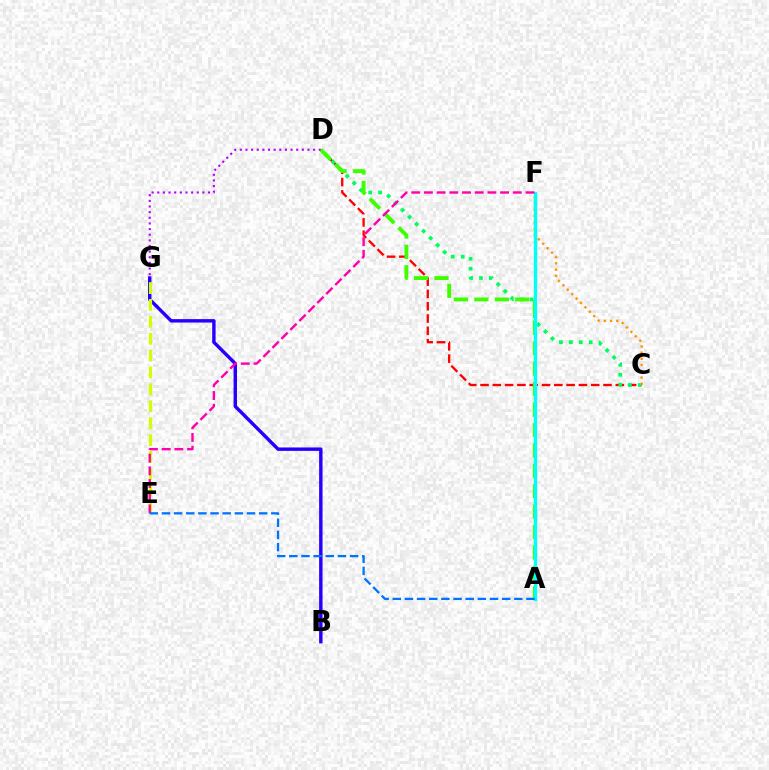{('B', 'G'): [{'color': '#2500ff', 'line_style': 'solid', 'thickness': 2.46}], ('C', 'D'): [{'color': '#ff0000', 'line_style': 'dashed', 'thickness': 1.67}, {'color': '#00ff5c', 'line_style': 'dotted', 'thickness': 2.7}], ('D', 'G'): [{'color': '#b900ff', 'line_style': 'dotted', 'thickness': 1.53}], ('C', 'F'): [{'color': '#ff9400', 'line_style': 'dotted', 'thickness': 1.69}], ('E', 'G'): [{'color': '#d1ff00', 'line_style': 'dashed', 'thickness': 2.29}], ('A', 'D'): [{'color': '#3dff00', 'line_style': 'dashed', 'thickness': 2.77}], ('A', 'F'): [{'color': '#00fff6', 'line_style': 'solid', 'thickness': 2.42}], ('E', 'F'): [{'color': '#ff00ac', 'line_style': 'dashed', 'thickness': 1.72}], ('A', 'E'): [{'color': '#0074ff', 'line_style': 'dashed', 'thickness': 1.65}]}